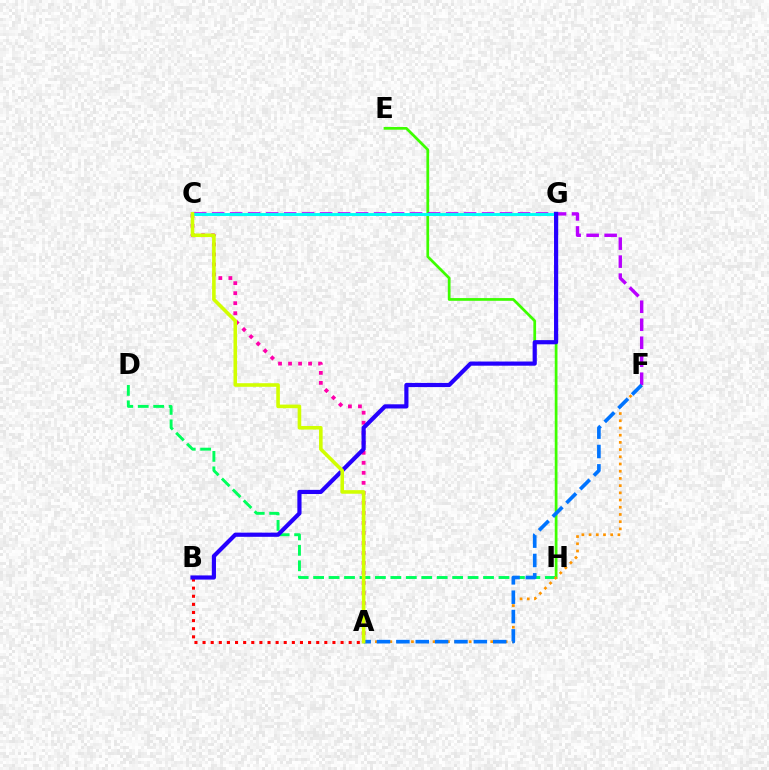{('A', 'C'): [{'color': '#ff00ac', 'line_style': 'dotted', 'thickness': 2.72}, {'color': '#d1ff00', 'line_style': 'solid', 'thickness': 2.58}], ('E', 'H'): [{'color': '#3dff00', 'line_style': 'solid', 'thickness': 1.97}], ('D', 'H'): [{'color': '#00ff5c', 'line_style': 'dashed', 'thickness': 2.1}], ('A', 'F'): [{'color': '#ff9400', 'line_style': 'dotted', 'thickness': 1.96}, {'color': '#0074ff', 'line_style': 'dashed', 'thickness': 2.63}], ('C', 'F'): [{'color': '#b900ff', 'line_style': 'dashed', 'thickness': 2.44}], ('C', 'G'): [{'color': '#00fff6', 'line_style': 'solid', 'thickness': 2.1}], ('A', 'B'): [{'color': '#ff0000', 'line_style': 'dotted', 'thickness': 2.21}], ('B', 'G'): [{'color': '#2500ff', 'line_style': 'solid', 'thickness': 3.0}]}